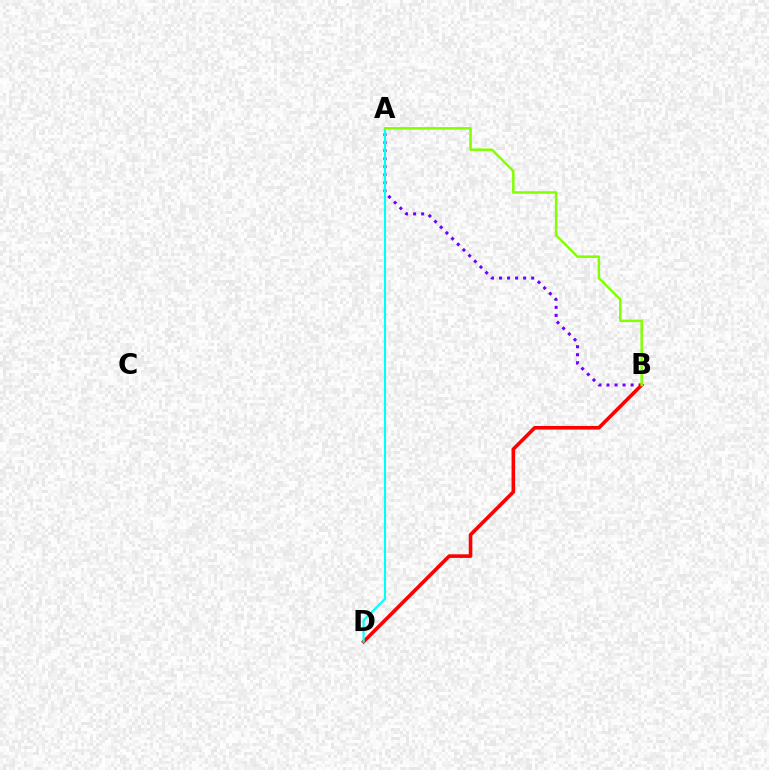{('A', 'B'): [{'color': '#7200ff', 'line_style': 'dotted', 'thickness': 2.18}, {'color': '#84ff00', 'line_style': 'solid', 'thickness': 1.81}], ('B', 'D'): [{'color': '#ff0000', 'line_style': 'solid', 'thickness': 2.59}], ('A', 'D'): [{'color': '#00fff6', 'line_style': 'solid', 'thickness': 1.52}]}